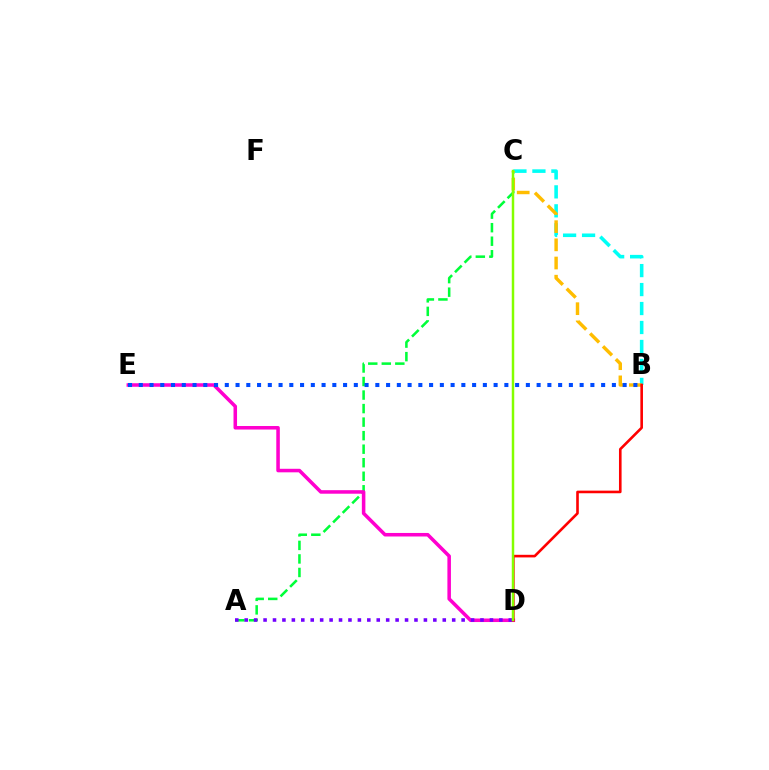{('A', 'C'): [{'color': '#00ff39', 'line_style': 'dashed', 'thickness': 1.84}], ('B', 'C'): [{'color': '#00fff6', 'line_style': 'dashed', 'thickness': 2.58}, {'color': '#ffbd00', 'line_style': 'dashed', 'thickness': 2.47}], ('D', 'E'): [{'color': '#ff00cf', 'line_style': 'solid', 'thickness': 2.54}], ('B', 'E'): [{'color': '#004bff', 'line_style': 'dotted', 'thickness': 2.92}], ('B', 'D'): [{'color': '#ff0000', 'line_style': 'solid', 'thickness': 1.88}], ('A', 'D'): [{'color': '#7200ff', 'line_style': 'dotted', 'thickness': 2.56}], ('C', 'D'): [{'color': '#84ff00', 'line_style': 'solid', 'thickness': 1.78}]}